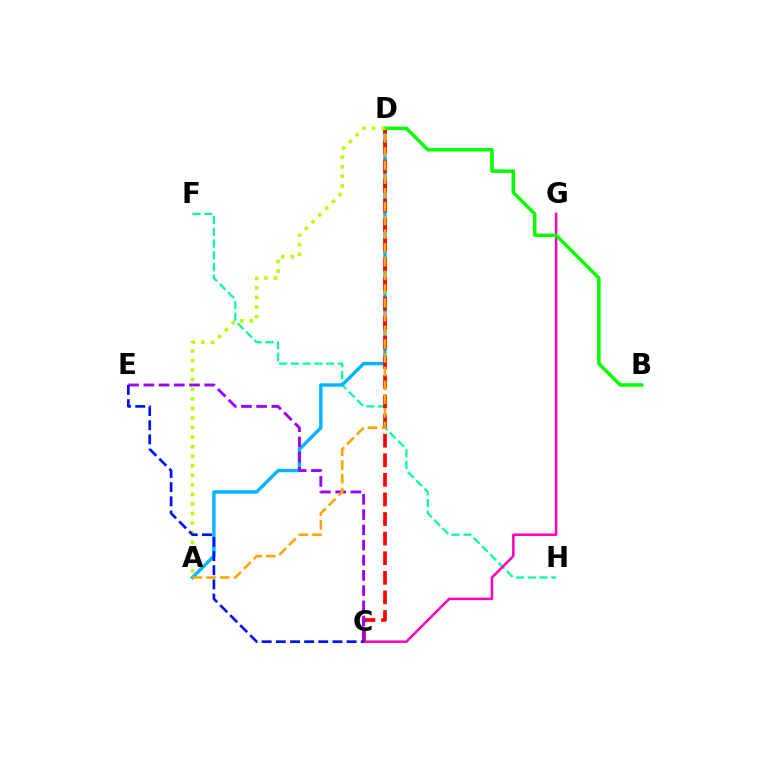{('F', 'H'): [{'color': '#00ff9d', 'line_style': 'dashed', 'thickness': 1.59}], ('C', 'G'): [{'color': '#ff00bd', 'line_style': 'solid', 'thickness': 1.8}], ('A', 'D'): [{'color': '#00b5ff', 'line_style': 'solid', 'thickness': 2.45}, {'color': '#b3ff00', 'line_style': 'dotted', 'thickness': 2.6}, {'color': '#ffa500', 'line_style': 'dashed', 'thickness': 1.87}], ('C', 'D'): [{'color': '#ff0000', 'line_style': 'dashed', 'thickness': 2.66}], ('B', 'D'): [{'color': '#08ff00', 'line_style': 'solid', 'thickness': 2.53}], ('C', 'E'): [{'color': '#9b00ff', 'line_style': 'dashed', 'thickness': 2.07}, {'color': '#0010ff', 'line_style': 'dashed', 'thickness': 1.92}]}